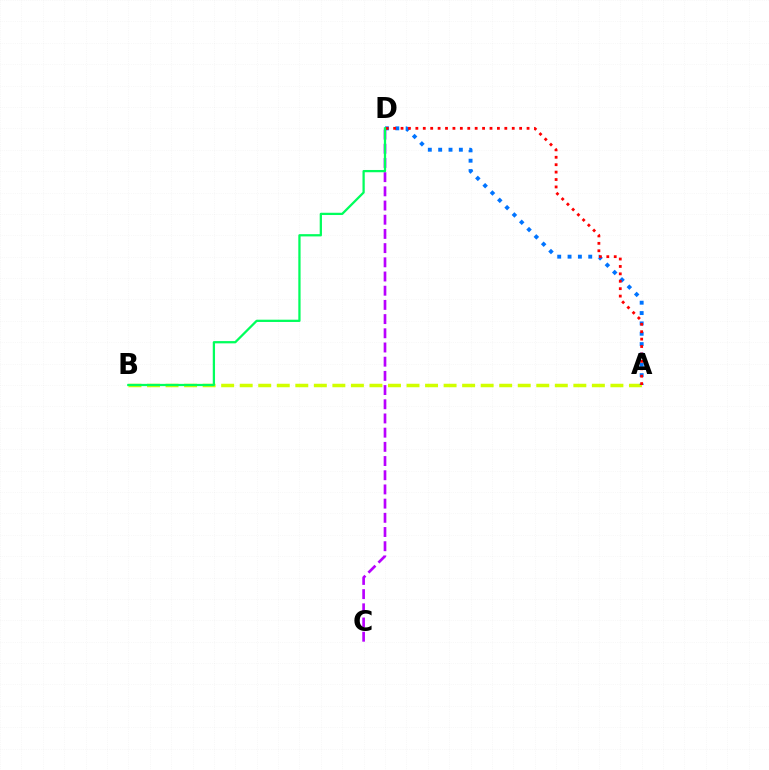{('A', 'B'): [{'color': '#d1ff00', 'line_style': 'dashed', 'thickness': 2.52}], ('A', 'D'): [{'color': '#0074ff', 'line_style': 'dotted', 'thickness': 2.81}, {'color': '#ff0000', 'line_style': 'dotted', 'thickness': 2.01}], ('C', 'D'): [{'color': '#b900ff', 'line_style': 'dashed', 'thickness': 1.93}], ('B', 'D'): [{'color': '#00ff5c', 'line_style': 'solid', 'thickness': 1.63}]}